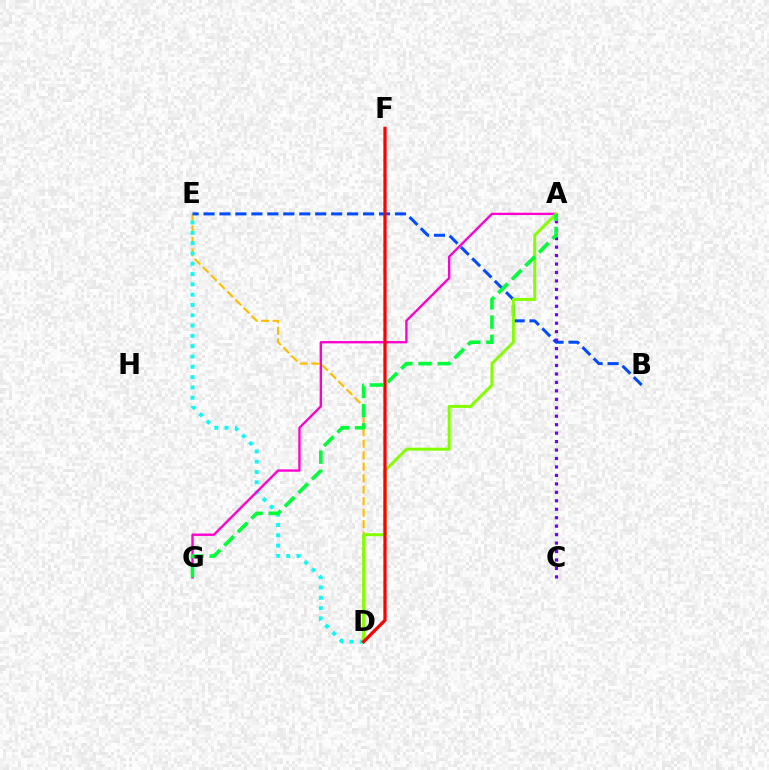{('D', 'E'): [{'color': '#ffbd00', 'line_style': 'dashed', 'thickness': 1.56}, {'color': '#00fff6', 'line_style': 'dotted', 'thickness': 2.8}], ('B', 'E'): [{'color': '#004bff', 'line_style': 'dashed', 'thickness': 2.17}], ('A', 'G'): [{'color': '#ff00cf', 'line_style': 'solid', 'thickness': 1.69}, {'color': '#00ff39', 'line_style': 'dashed', 'thickness': 2.61}], ('A', 'D'): [{'color': '#84ff00', 'line_style': 'solid', 'thickness': 2.15}], ('D', 'F'): [{'color': '#ff0000', 'line_style': 'solid', 'thickness': 2.35}], ('A', 'C'): [{'color': '#7200ff', 'line_style': 'dotted', 'thickness': 2.3}]}